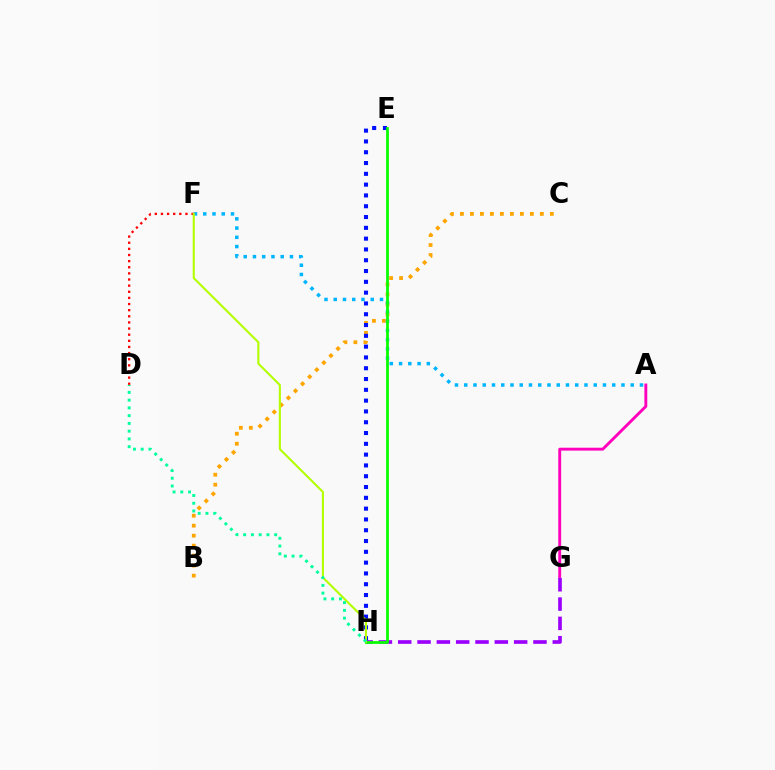{('B', 'C'): [{'color': '#ffa500', 'line_style': 'dotted', 'thickness': 2.71}], ('A', 'G'): [{'color': '#ff00bd', 'line_style': 'solid', 'thickness': 2.08}], ('A', 'F'): [{'color': '#00b5ff', 'line_style': 'dotted', 'thickness': 2.51}], ('D', 'F'): [{'color': '#ff0000', 'line_style': 'dotted', 'thickness': 1.67}], ('G', 'H'): [{'color': '#9b00ff', 'line_style': 'dashed', 'thickness': 2.62}], ('E', 'H'): [{'color': '#0010ff', 'line_style': 'dotted', 'thickness': 2.93}, {'color': '#08ff00', 'line_style': 'solid', 'thickness': 1.99}], ('F', 'H'): [{'color': '#b3ff00', 'line_style': 'solid', 'thickness': 1.51}], ('D', 'H'): [{'color': '#00ff9d', 'line_style': 'dotted', 'thickness': 2.11}]}